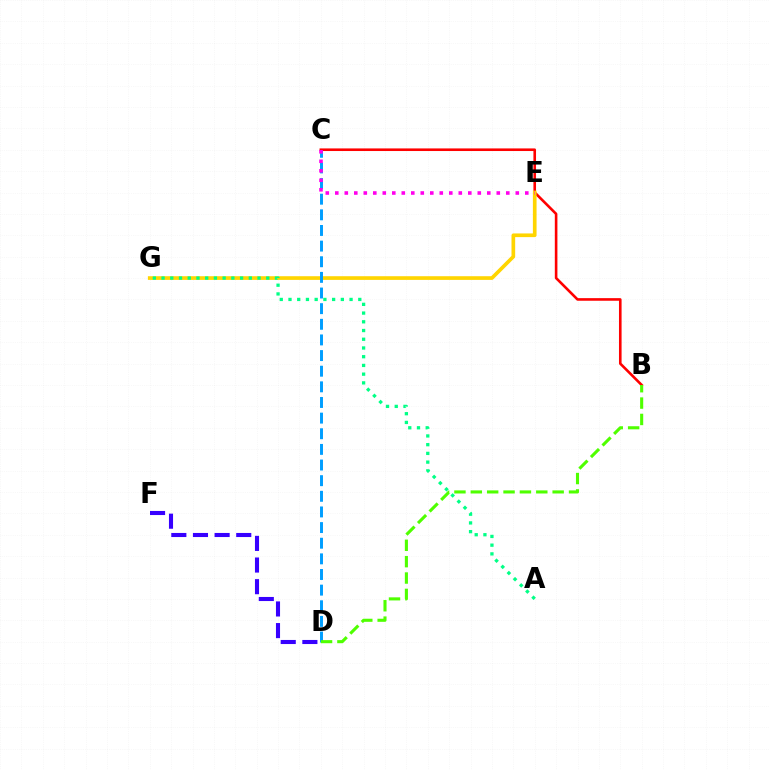{('D', 'F'): [{'color': '#3700ff', 'line_style': 'dashed', 'thickness': 2.94}], ('B', 'C'): [{'color': '#ff0000', 'line_style': 'solid', 'thickness': 1.88}], ('E', 'G'): [{'color': '#ffd500', 'line_style': 'solid', 'thickness': 2.65}], ('C', 'D'): [{'color': '#009eff', 'line_style': 'dashed', 'thickness': 2.12}], ('A', 'G'): [{'color': '#00ff86', 'line_style': 'dotted', 'thickness': 2.37}], ('B', 'D'): [{'color': '#4fff00', 'line_style': 'dashed', 'thickness': 2.22}], ('C', 'E'): [{'color': '#ff00ed', 'line_style': 'dotted', 'thickness': 2.58}]}